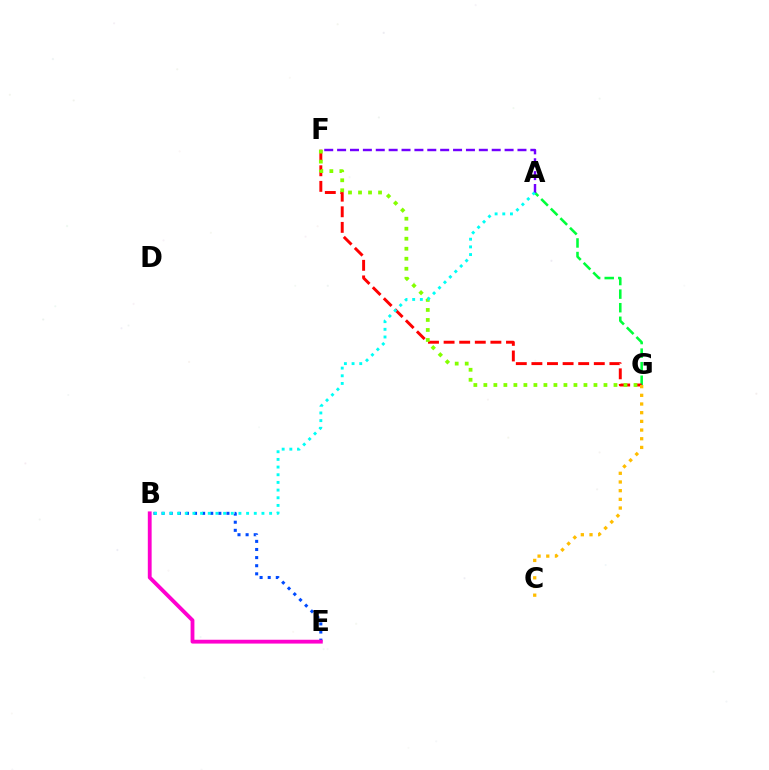{('A', 'G'): [{'color': '#00ff39', 'line_style': 'dashed', 'thickness': 1.84}], ('B', 'E'): [{'color': '#004bff', 'line_style': 'dotted', 'thickness': 2.2}, {'color': '#ff00cf', 'line_style': 'solid', 'thickness': 2.76}], ('F', 'G'): [{'color': '#ff0000', 'line_style': 'dashed', 'thickness': 2.12}, {'color': '#84ff00', 'line_style': 'dotted', 'thickness': 2.72}], ('C', 'G'): [{'color': '#ffbd00', 'line_style': 'dotted', 'thickness': 2.36}], ('A', 'F'): [{'color': '#7200ff', 'line_style': 'dashed', 'thickness': 1.75}], ('A', 'B'): [{'color': '#00fff6', 'line_style': 'dotted', 'thickness': 2.08}]}